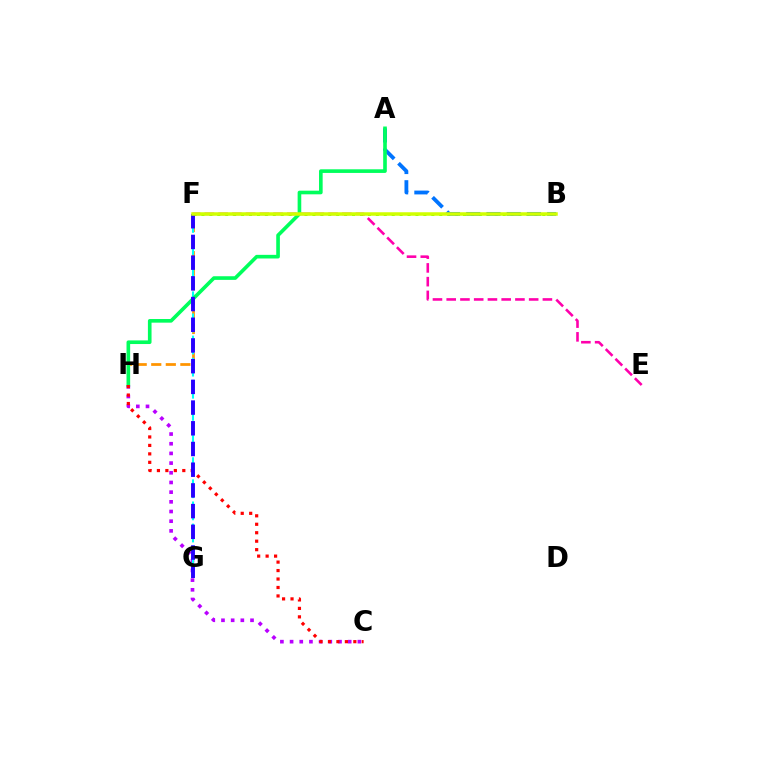{('C', 'H'): [{'color': '#b900ff', 'line_style': 'dotted', 'thickness': 2.63}, {'color': '#ff0000', 'line_style': 'dotted', 'thickness': 2.3}], ('F', 'H'): [{'color': '#ff9400', 'line_style': 'dashed', 'thickness': 1.98}], ('B', 'F'): [{'color': '#3dff00', 'line_style': 'dotted', 'thickness': 2.15}, {'color': '#d1ff00', 'line_style': 'solid', 'thickness': 2.53}], ('E', 'F'): [{'color': '#ff00ac', 'line_style': 'dashed', 'thickness': 1.87}], ('F', 'G'): [{'color': '#00fff6', 'line_style': 'dashed', 'thickness': 1.5}, {'color': '#2500ff', 'line_style': 'dashed', 'thickness': 2.81}], ('A', 'B'): [{'color': '#0074ff', 'line_style': 'dashed', 'thickness': 2.75}], ('A', 'H'): [{'color': '#00ff5c', 'line_style': 'solid', 'thickness': 2.62}]}